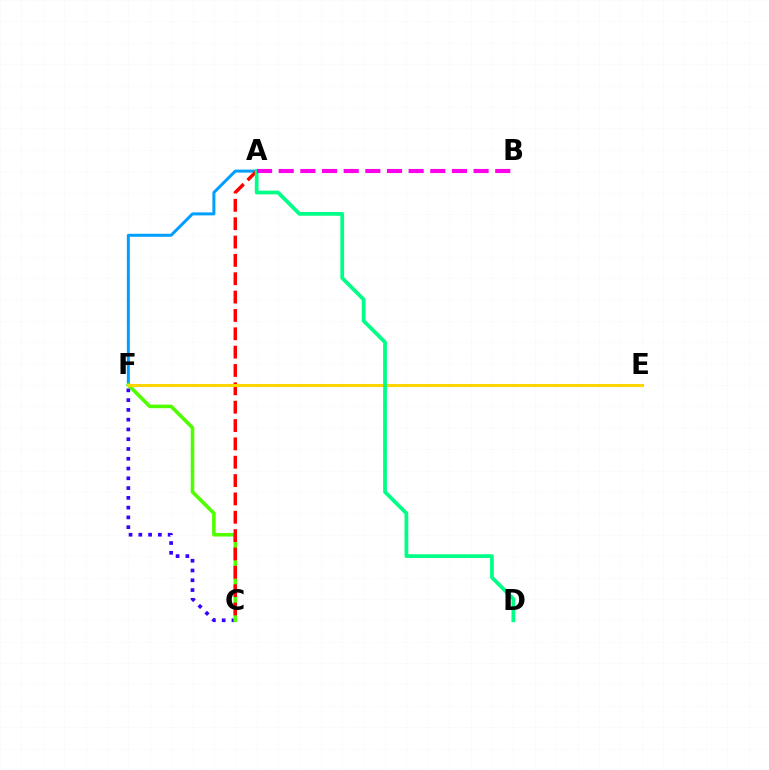{('A', 'F'): [{'color': '#009eff', 'line_style': 'solid', 'thickness': 2.16}], ('C', 'F'): [{'color': '#3700ff', 'line_style': 'dotted', 'thickness': 2.66}, {'color': '#4fff00', 'line_style': 'solid', 'thickness': 2.58}], ('A', 'C'): [{'color': '#ff0000', 'line_style': 'dashed', 'thickness': 2.49}], ('E', 'F'): [{'color': '#ffd500', 'line_style': 'solid', 'thickness': 2.21}], ('A', 'D'): [{'color': '#00ff86', 'line_style': 'solid', 'thickness': 2.7}], ('A', 'B'): [{'color': '#ff00ed', 'line_style': 'dashed', 'thickness': 2.94}]}